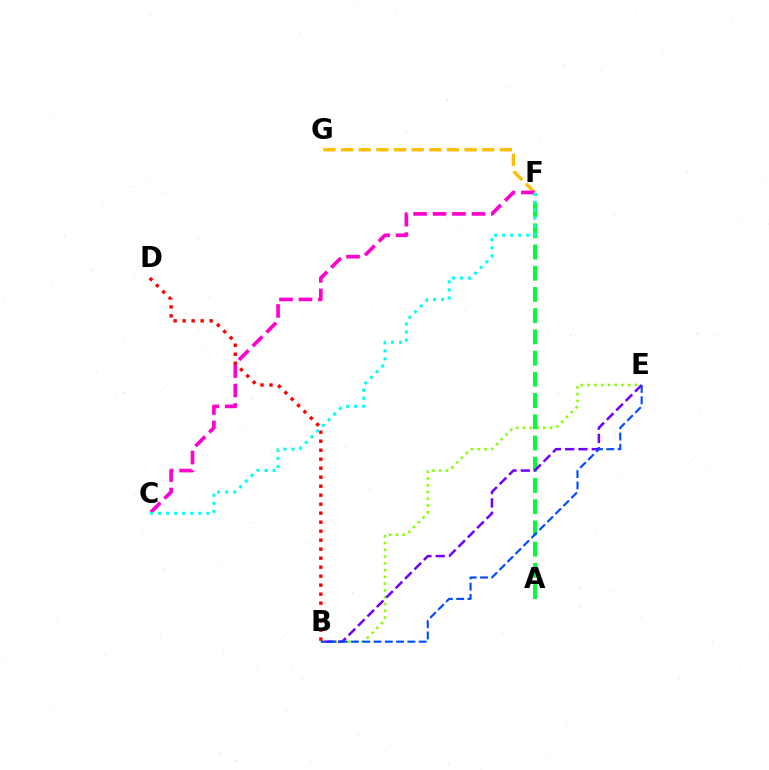{('B', 'E'): [{'color': '#84ff00', 'line_style': 'dotted', 'thickness': 1.84}, {'color': '#7200ff', 'line_style': 'dashed', 'thickness': 1.81}, {'color': '#004bff', 'line_style': 'dashed', 'thickness': 1.53}], ('A', 'F'): [{'color': '#00ff39', 'line_style': 'dashed', 'thickness': 2.88}], ('F', 'G'): [{'color': '#ffbd00', 'line_style': 'dashed', 'thickness': 2.4}], ('C', 'F'): [{'color': '#ff00cf', 'line_style': 'dashed', 'thickness': 2.64}, {'color': '#00fff6', 'line_style': 'dotted', 'thickness': 2.19}], ('B', 'D'): [{'color': '#ff0000', 'line_style': 'dotted', 'thickness': 2.44}]}